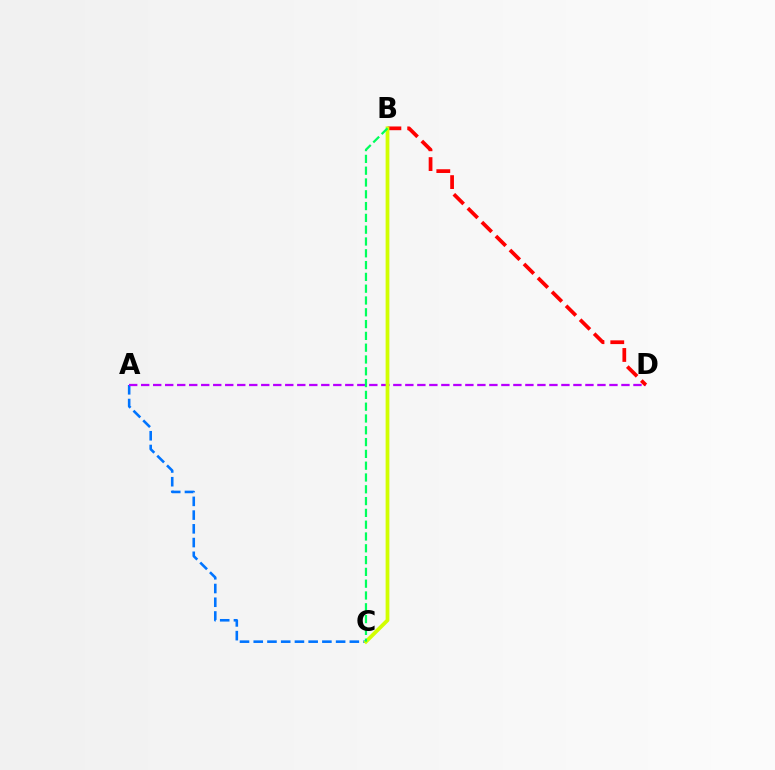{('A', 'C'): [{'color': '#0074ff', 'line_style': 'dashed', 'thickness': 1.87}], ('A', 'D'): [{'color': '#b900ff', 'line_style': 'dashed', 'thickness': 1.63}], ('B', 'D'): [{'color': '#ff0000', 'line_style': 'dashed', 'thickness': 2.69}], ('B', 'C'): [{'color': '#d1ff00', 'line_style': 'solid', 'thickness': 2.71}, {'color': '#00ff5c', 'line_style': 'dashed', 'thickness': 1.6}]}